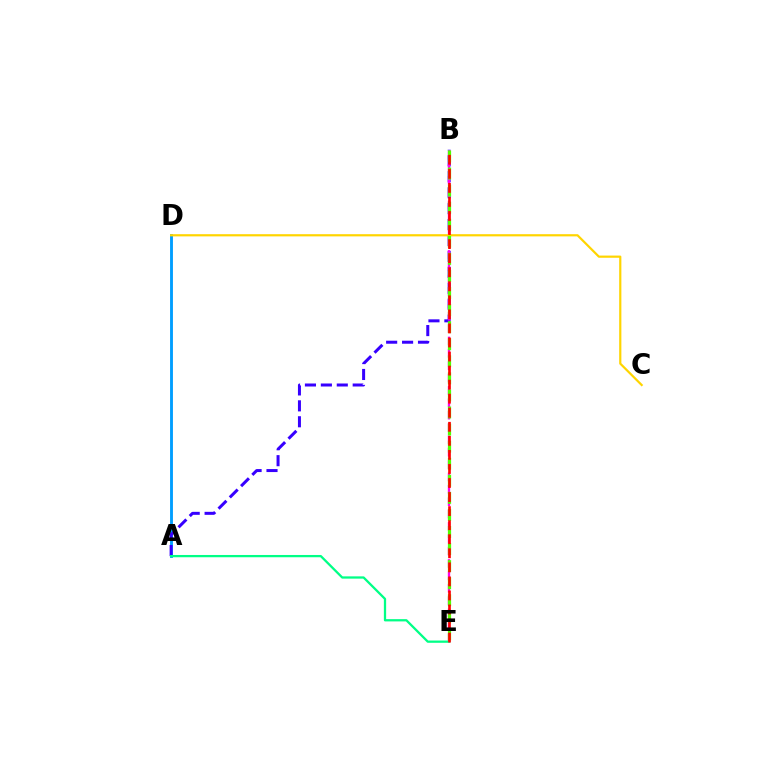{('A', 'D'): [{'color': '#009eff', 'line_style': 'solid', 'thickness': 2.07}], ('A', 'B'): [{'color': '#3700ff', 'line_style': 'dashed', 'thickness': 2.16}], ('B', 'E'): [{'color': '#ff00ed', 'line_style': 'dashed', 'thickness': 1.68}, {'color': '#4fff00', 'line_style': 'dashed', 'thickness': 2.32}, {'color': '#ff0000', 'line_style': 'dashed', 'thickness': 1.91}], ('C', 'D'): [{'color': '#ffd500', 'line_style': 'solid', 'thickness': 1.58}], ('A', 'E'): [{'color': '#00ff86', 'line_style': 'solid', 'thickness': 1.63}]}